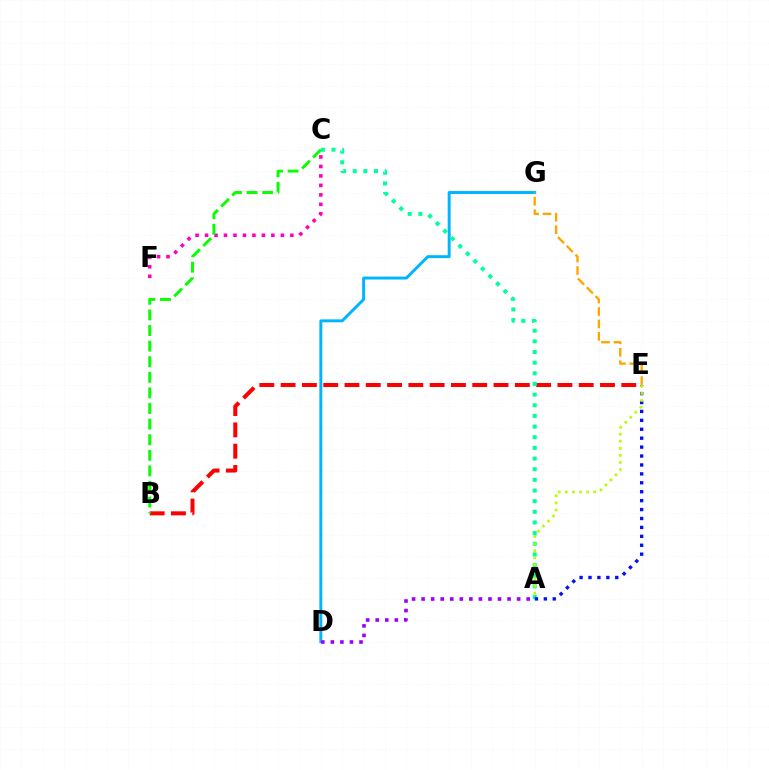{('B', 'E'): [{'color': '#ff0000', 'line_style': 'dashed', 'thickness': 2.89}], ('C', 'F'): [{'color': '#ff00bd', 'line_style': 'dotted', 'thickness': 2.57}], ('D', 'G'): [{'color': '#00b5ff', 'line_style': 'solid', 'thickness': 2.11}], ('B', 'C'): [{'color': '#08ff00', 'line_style': 'dashed', 'thickness': 2.12}], ('A', 'C'): [{'color': '#00ff9d', 'line_style': 'dotted', 'thickness': 2.89}], ('E', 'G'): [{'color': '#ffa500', 'line_style': 'dashed', 'thickness': 1.69}], ('A', 'E'): [{'color': '#0010ff', 'line_style': 'dotted', 'thickness': 2.42}, {'color': '#b3ff00', 'line_style': 'dotted', 'thickness': 1.92}], ('A', 'D'): [{'color': '#9b00ff', 'line_style': 'dotted', 'thickness': 2.6}]}